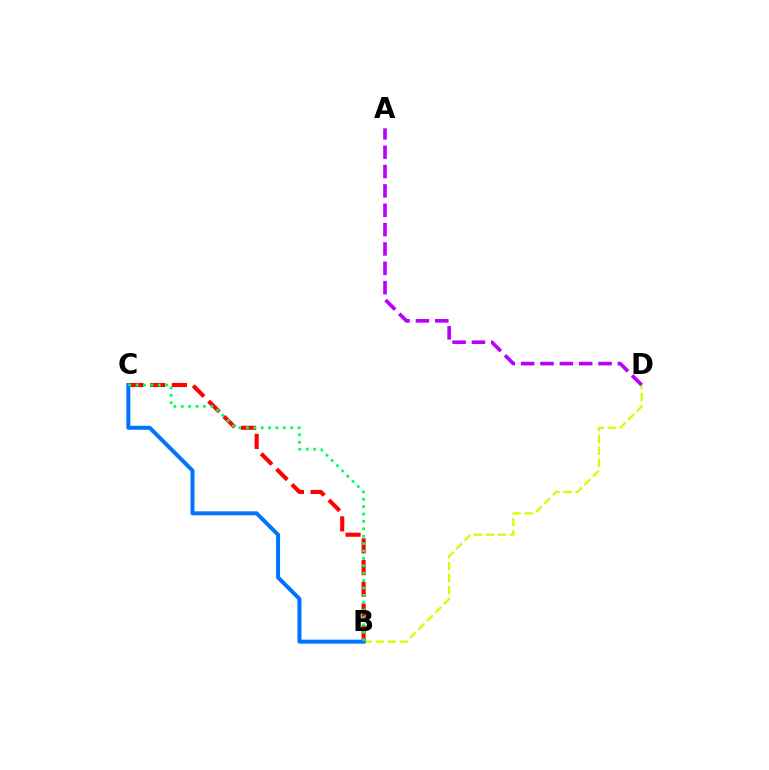{('B', 'C'): [{'color': '#ff0000', 'line_style': 'dashed', 'thickness': 2.95}, {'color': '#0074ff', 'line_style': 'solid', 'thickness': 2.86}, {'color': '#00ff5c', 'line_style': 'dotted', 'thickness': 2.01}], ('B', 'D'): [{'color': '#d1ff00', 'line_style': 'dashed', 'thickness': 1.63}], ('A', 'D'): [{'color': '#b900ff', 'line_style': 'dashed', 'thickness': 2.63}]}